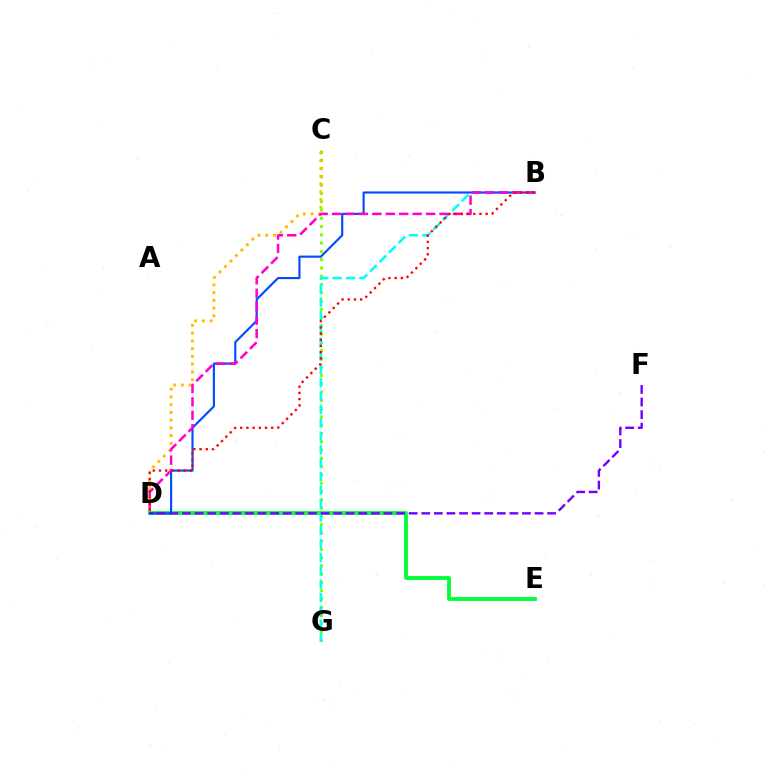{('C', 'G'): [{'color': '#84ff00', 'line_style': 'dotted', 'thickness': 2.25}], ('C', 'D'): [{'color': '#ffbd00', 'line_style': 'dotted', 'thickness': 2.1}], ('D', 'E'): [{'color': '#00ff39', 'line_style': 'solid', 'thickness': 2.76}], ('B', 'G'): [{'color': '#00fff6', 'line_style': 'dashed', 'thickness': 1.82}], ('B', 'D'): [{'color': '#004bff', 'line_style': 'solid', 'thickness': 1.55}, {'color': '#ff00cf', 'line_style': 'dashed', 'thickness': 1.82}, {'color': '#ff0000', 'line_style': 'dotted', 'thickness': 1.68}], ('D', 'F'): [{'color': '#7200ff', 'line_style': 'dashed', 'thickness': 1.71}]}